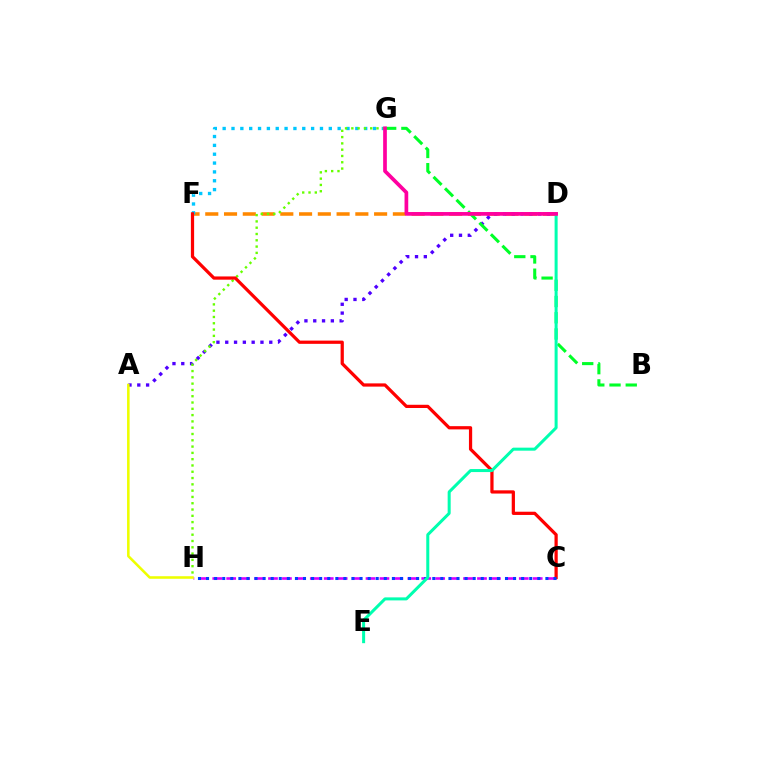{('D', 'F'): [{'color': '#ff8800', 'line_style': 'dashed', 'thickness': 2.55}], ('F', 'G'): [{'color': '#00c7ff', 'line_style': 'dotted', 'thickness': 2.4}], ('A', 'D'): [{'color': '#4f00ff', 'line_style': 'dotted', 'thickness': 2.39}], ('C', 'H'): [{'color': '#d600ff', 'line_style': 'dashed', 'thickness': 1.89}, {'color': '#003fff', 'line_style': 'dotted', 'thickness': 2.2}], ('G', 'H'): [{'color': '#66ff00', 'line_style': 'dotted', 'thickness': 1.71}], ('B', 'G'): [{'color': '#00ff27', 'line_style': 'dashed', 'thickness': 2.21}], ('C', 'F'): [{'color': '#ff0000', 'line_style': 'solid', 'thickness': 2.33}], ('A', 'H'): [{'color': '#eeff00', 'line_style': 'solid', 'thickness': 1.84}], ('D', 'E'): [{'color': '#00ffaf', 'line_style': 'solid', 'thickness': 2.17}], ('D', 'G'): [{'color': '#ff00a0', 'line_style': 'solid', 'thickness': 2.67}]}